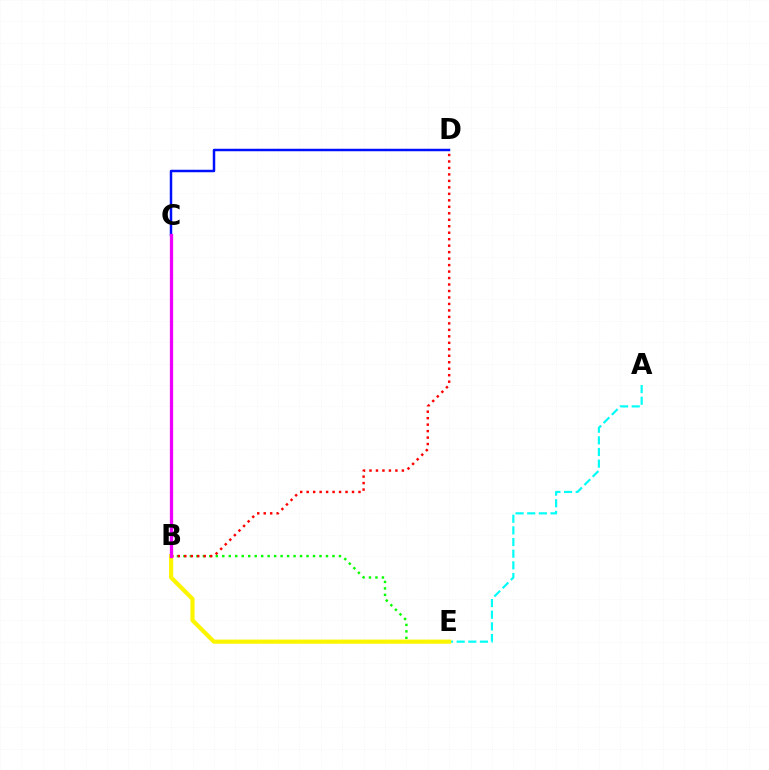{('B', 'E'): [{'color': '#08ff00', 'line_style': 'dotted', 'thickness': 1.76}, {'color': '#fcf500', 'line_style': 'solid', 'thickness': 3.0}], ('A', 'E'): [{'color': '#00fff6', 'line_style': 'dashed', 'thickness': 1.58}], ('B', 'D'): [{'color': '#ff0000', 'line_style': 'dotted', 'thickness': 1.76}], ('C', 'D'): [{'color': '#0010ff', 'line_style': 'solid', 'thickness': 1.79}], ('B', 'C'): [{'color': '#ee00ff', 'line_style': 'solid', 'thickness': 2.36}]}